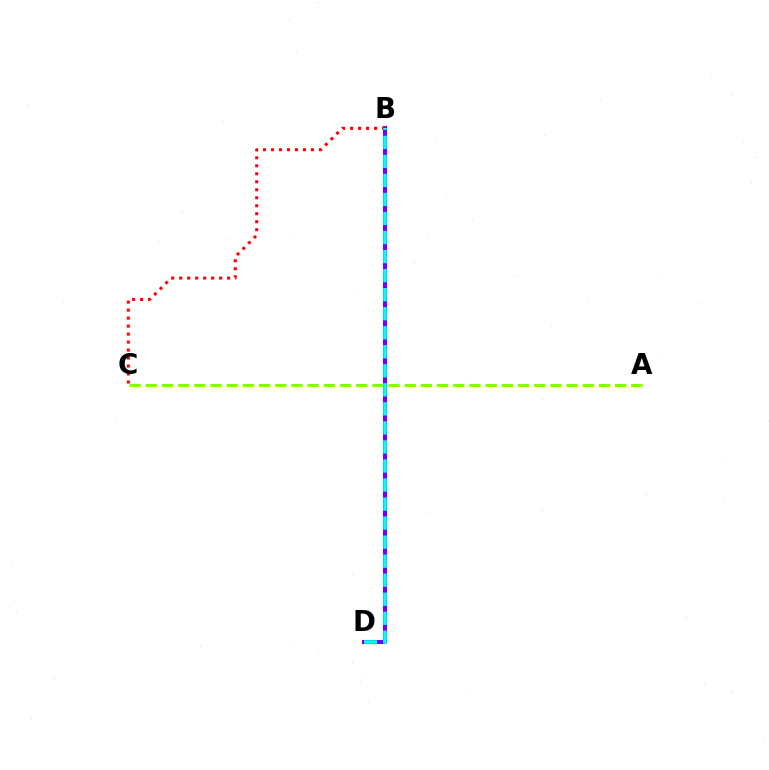{('B', 'D'): [{'color': '#7200ff', 'line_style': 'solid', 'thickness': 2.94}, {'color': '#00fff6', 'line_style': 'dashed', 'thickness': 2.59}], ('A', 'C'): [{'color': '#84ff00', 'line_style': 'dashed', 'thickness': 2.2}], ('B', 'C'): [{'color': '#ff0000', 'line_style': 'dotted', 'thickness': 2.17}]}